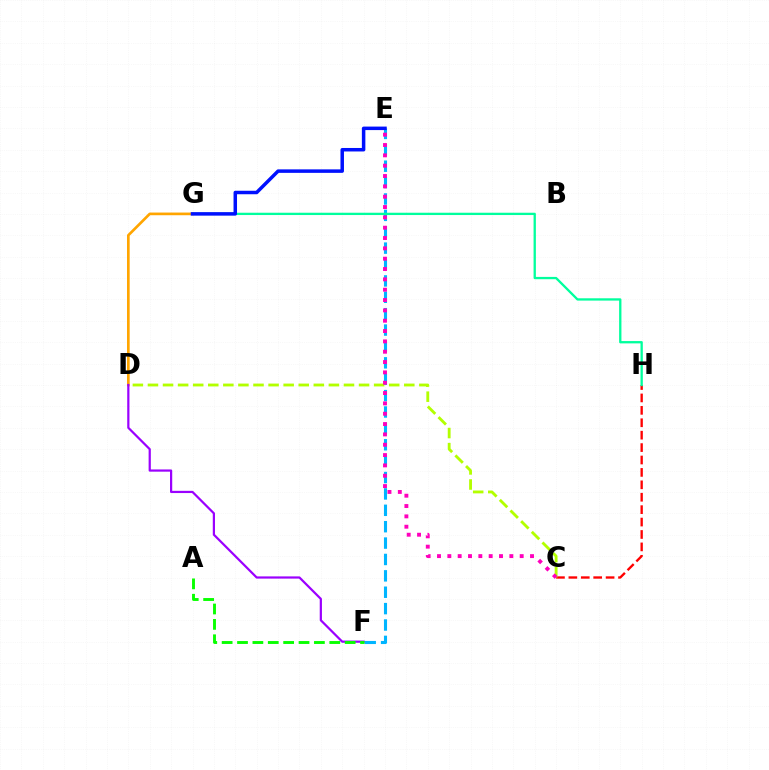{('C', 'H'): [{'color': '#ff0000', 'line_style': 'dashed', 'thickness': 1.69}], ('E', 'F'): [{'color': '#00b5ff', 'line_style': 'dashed', 'thickness': 2.23}], ('C', 'D'): [{'color': '#b3ff00', 'line_style': 'dashed', 'thickness': 2.05}], ('D', 'G'): [{'color': '#ffa500', 'line_style': 'solid', 'thickness': 1.92}], ('D', 'F'): [{'color': '#9b00ff', 'line_style': 'solid', 'thickness': 1.59}], ('C', 'E'): [{'color': '#ff00bd', 'line_style': 'dotted', 'thickness': 2.81}], ('G', 'H'): [{'color': '#00ff9d', 'line_style': 'solid', 'thickness': 1.66}], ('E', 'G'): [{'color': '#0010ff', 'line_style': 'solid', 'thickness': 2.52}], ('A', 'F'): [{'color': '#08ff00', 'line_style': 'dashed', 'thickness': 2.09}]}